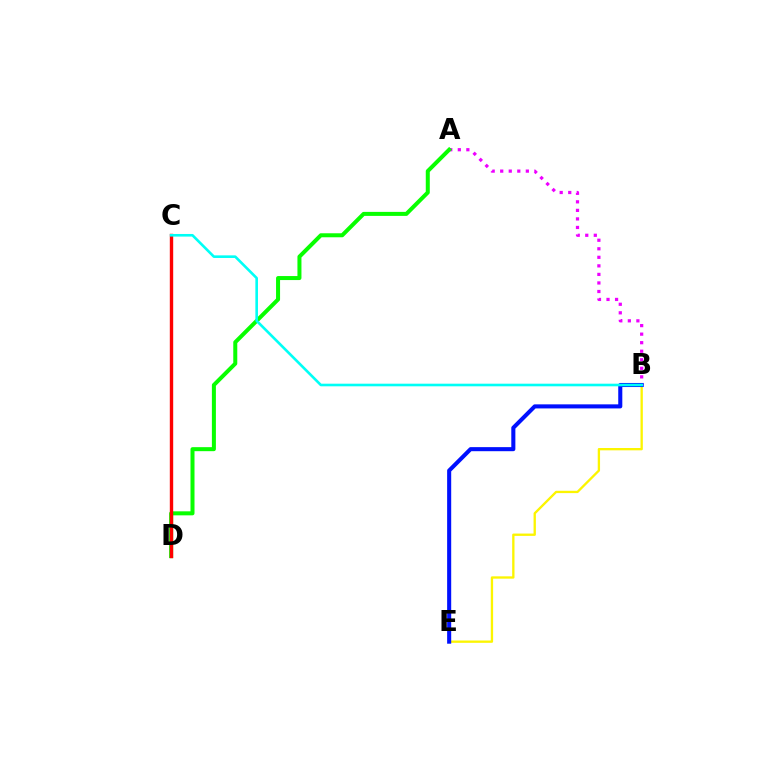{('A', 'B'): [{'color': '#ee00ff', 'line_style': 'dotted', 'thickness': 2.32}], ('A', 'D'): [{'color': '#08ff00', 'line_style': 'solid', 'thickness': 2.89}], ('B', 'E'): [{'color': '#fcf500', 'line_style': 'solid', 'thickness': 1.68}, {'color': '#0010ff', 'line_style': 'solid', 'thickness': 2.93}], ('C', 'D'): [{'color': '#ff0000', 'line_style': 'solid', 'thickness': 2.44}], ('B', 'C'): [{'color': '#00fff6', 'line_style': 'solid', 'thickness': 1.88}]}